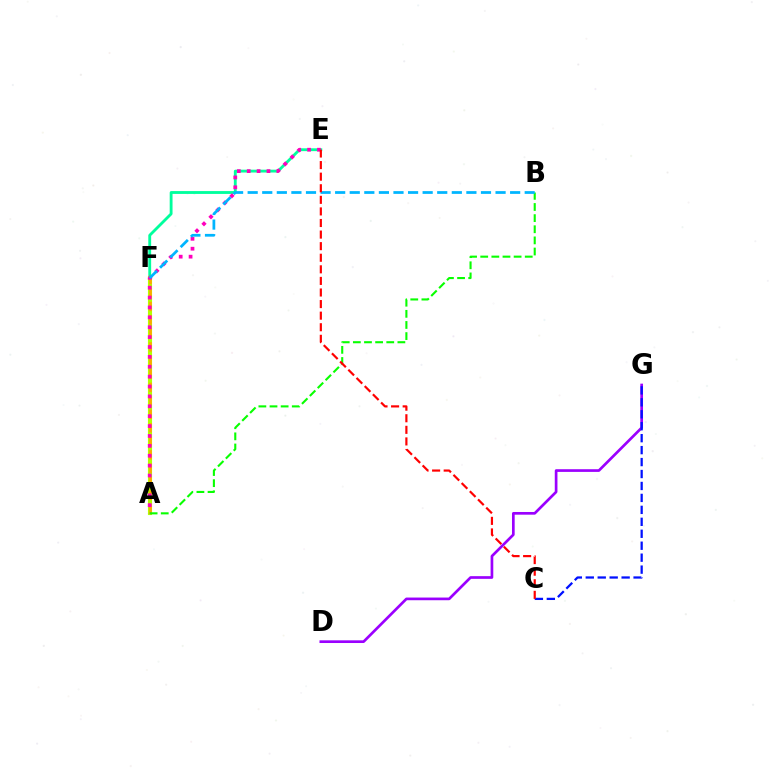{('E', 'F'): [{'color': '#00ff9d', 'line_style': 'solid', 'thickness': 2.05}], ('A', 'F'): [{'color': '#b3ff00', 'line_style': 'solid', 'thickness': 2.96}, {'color': '#ffa500', 'line_style': 'dashed', 'thickness': 1.83}], ('D', 'G'): [{'color': '#9b00ff', 'line_style': 'solid', 'thickness': 1.93}], ('A', 'B'): [{'color': '#08ff00', 'line_style': 'dashed', 'thickness': 1.51}], ('A', 'E'): [{'color': '#ff00bd', 'line_style': 'dotted', 'thickness': 2.69}], ('B', 'F'): [{'color': '#00b5ff', 'line_style': 'dashed', 'thickness': 1.98}], ('C', 'G'): [{'color': '#0010ff', 'line_style': 'dashed', 'thickness': 1.62}], ('C', 'E'): [{'color': '#ff0000', 'line_style': 'dashed', 'thickness': 1.57}]}